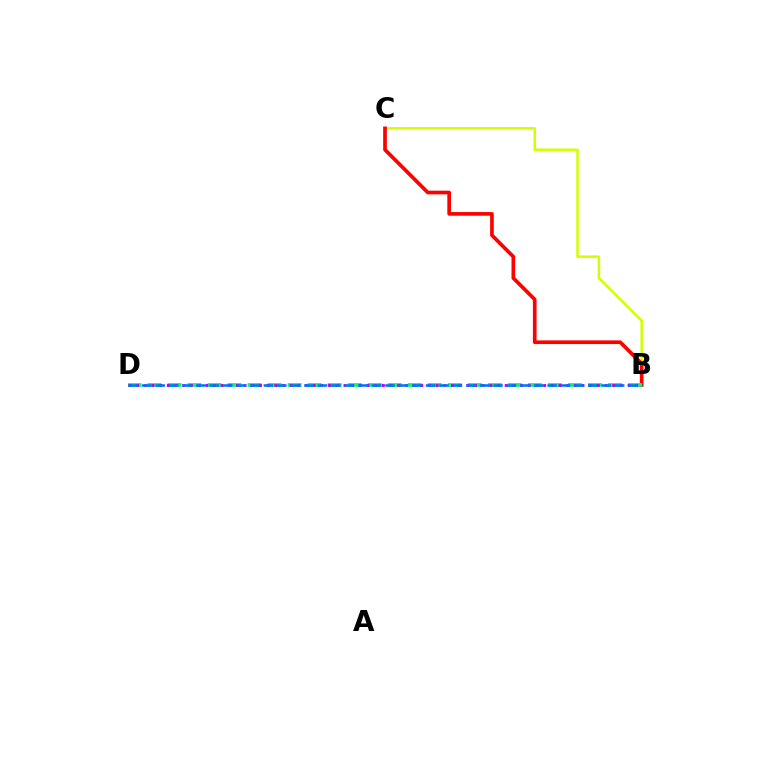{('B', 'C'): [{'color': '#d1ff00', 'line_style': 'solid', 'thickness': 1.8}, {'color': '#ff0000', 'line_style': 'solid', 'thickness': 2.65}], ('B', 'D'): [{'color': '#00ff5c', 'line_style': 'dashed', 'thickness': 2.72}, {'color': '#b900ff', 'line_style': 'dotted', 'thickness': 2.09}, {'color': '#0074ff', 'line_style': 'dashed', 'thickness': 1.84}]}